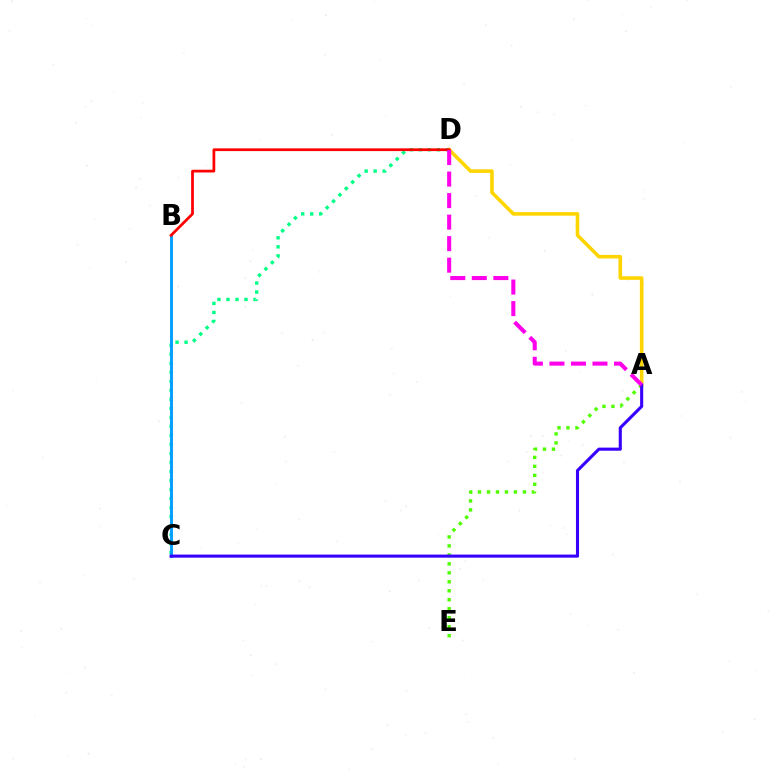{('C', 'D'): [{'color': '#00ff86', 'line_style': 'dotted', 'thickness': 2.45}], ('B', 'C'): [{'color': '#009eff', 'line_style': 'solid', 'thickness': 2.08}], ('A', 'D'): [{'color': '#ffd500', 'line_style': 'solid', 'thickness': 2.59}, {'color': '#ff00ed', 'line_style': 'dashed', 'thickness': 2.92}], ('A', 'E'): [{'color': '#4fff00', 'line_style': 'dotted', 'thickness': 2.44}], ('B', 'D'): [{'color': '#ff0000', 'line_style': 'solid', 'thickness': 1.97}], ('A', 'C'): [{'color': '#3700ff', 'line_style': 'solid', 'thickness': 2.23}]}